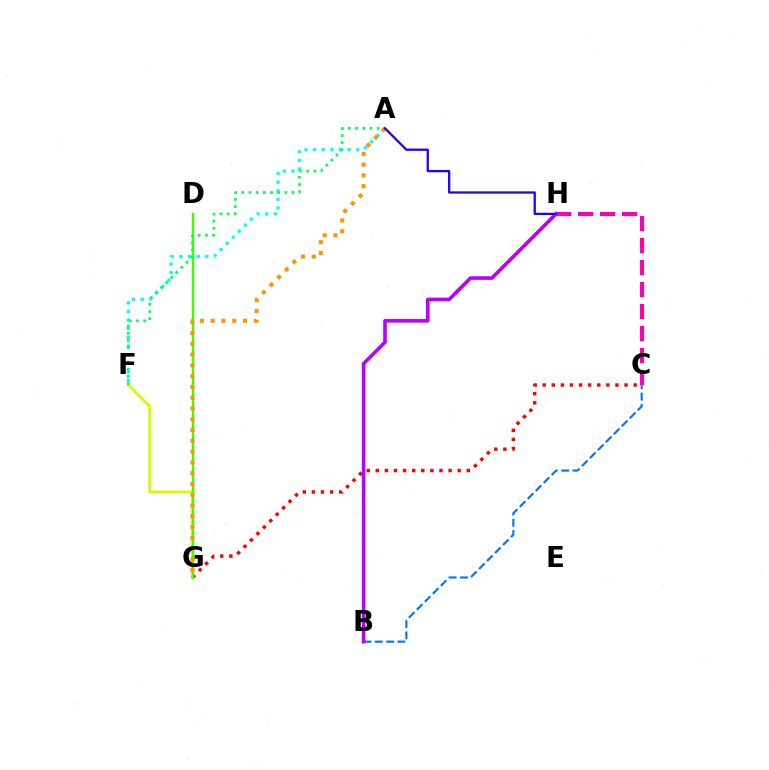{('B', 'C'): [{'color': '#0074ff', 'line_style': 'dashed', 'thickness': 1.53}], ('F', 'G'): [{'color': '#d1ff00', 'line_style': 'solid', 'thickness': 2.03}], ('C', 'G'): [{'color': '#ff0000', 'line_style': 'dotted', 'thickness': 2.47}], ('D', 'G'): [{'color': '#3dff00', 'line_style': 'solid', 'thickness': 1.71}], ('A', 'F'): [{'color': '#00fff6', 'line_style': 'dotted', 'thickness': 2.34}, {'color': '#00ff5c', 'line_style': 'dotted', 'thickness': 1.95}], ('B', 'H'): [{'color': '#b900ff', 'line_style': 'solid', 'thickness': 2.61}], ('C', 'H'): [{'color': '#ff00ac', 'line_style': 'dashed', 'thickness': 2.99}], ('A', 'G'): [{'color': '#ff9400', 'line_style': 'dotted', 'thickness': 2.93}], ('A', 'H'): [{'color': '#2500ff', 'line_style': 'solid', 'thickness': 1.65}]}